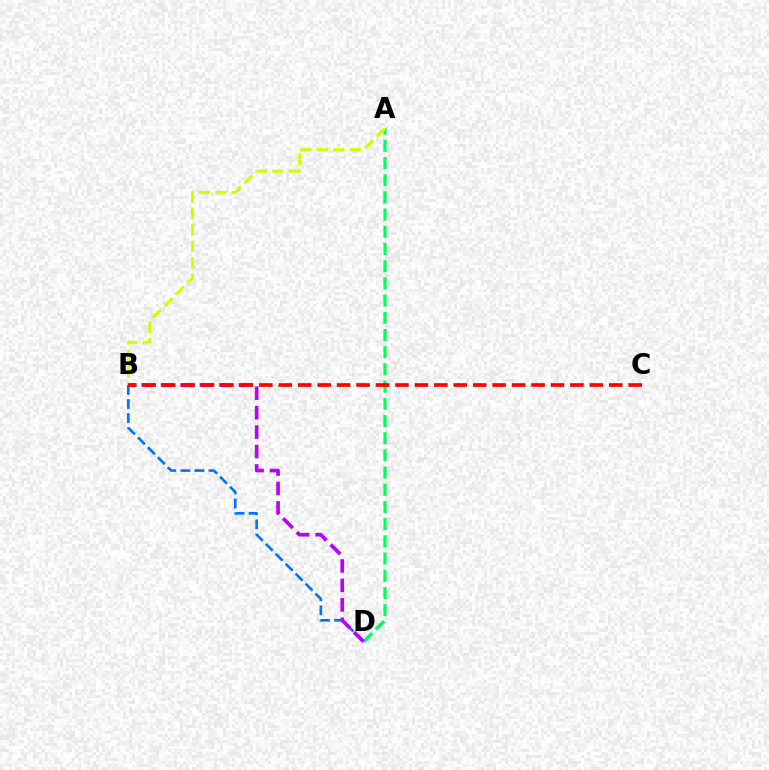{('B', 'D'): [{'color': '#0074ff', 'line_style': 'dashed', 'thickness': 1.91}, {'color': '#b900ff', 'line_style': 'dashed', 'thickness': 2.64}], ('A', 'D'): [{'color': '#00ff5c', 'line_style': 'dashed', 'thickness': 2.34}], ('A', 'B'): [{'color': '#d1ff00', 'line_style': 'dashed', 'thickness': 2.24}], ('B', 'C'): [{'color': '#ff0000', 'line_style': 'dashed', 'thickness': 2.64}]}